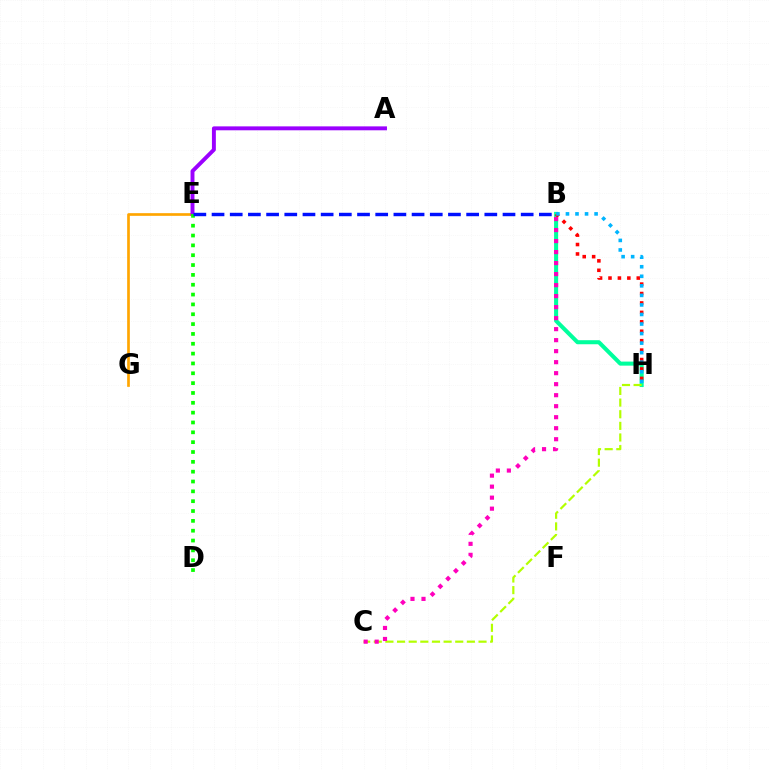{('E', 'G'): [{'color': '#ffa500', 'line_style': 'solid', 'thickness': 1.93}], ('A', 'E'): [{'color': '#9b00ff', 'line_style': 'solid', 'thickness': 2.82}], ('B', 'H'): [{'color': '#00ff9d', 'line_style': 'solid', 'thickness': 2.92}, {'color': '#ff0000', 'line_style': 'dotted', 'thickness': 2.56}, {'color': '#00b5ff', 'line_style': 'dotted', 'thickness': 2.59}], ('C', 'H'): [{'color': '#b3ff00', 'line_style': 'dashed', 'thickness': 1.58}], ('D', 'E'): [{'color': '#08ff00', 'line_style': 'dotted', 'thickness': 2.67}], ('B', 'C'): [{'color': '#ff00bd', 'line_style': 'dotted', 'thickness': 2.99}], ('B', 'E'): [{'color': '#0010ff', 'line_style': 'dashed', 'thickness': 2.47}]}